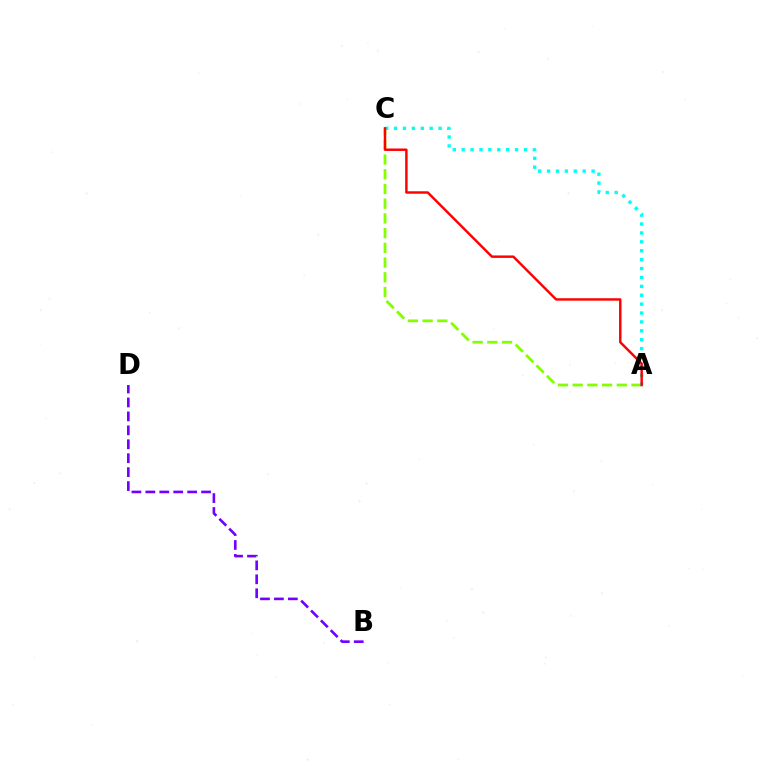{('A', 'C'): [{'color': '#84ff00', 'line_style': 'dashed', 'thickness': 2.0}, {'color': '#00fff6', 'line_style': 'dotted', 'thickness': 2.42}, {'color': '#ff0000', 'line_style': 'solid', 'thickness': 1.76}], ('B', 'D'): [{'color': '#7200ff', 'line_style': 'dashed', 'thickness': 1.89}]}